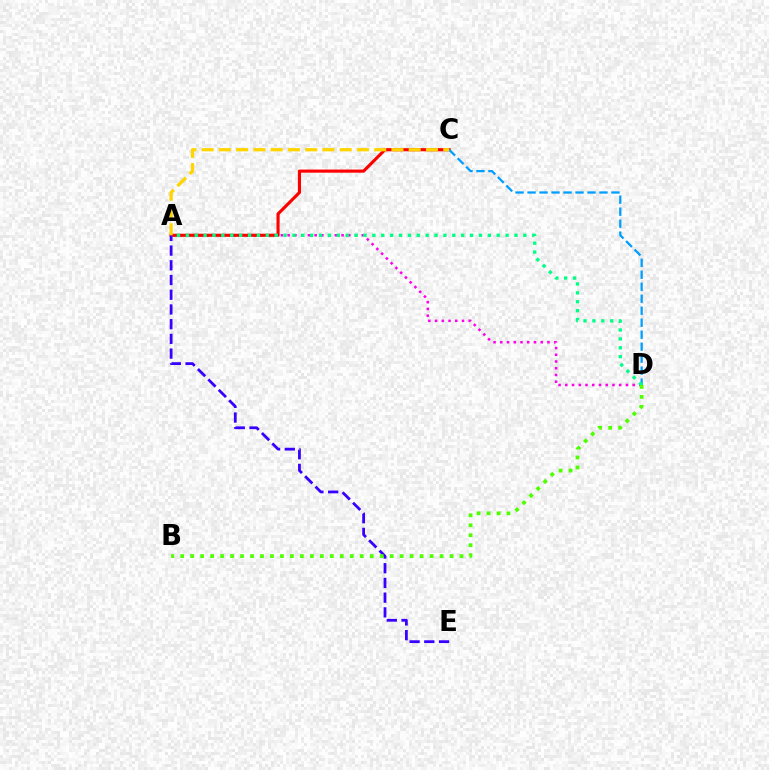{('A', 'D'): [{'color': '#ff00ed', 'line_style': 'dotted', 'thickness': 1.83}, {'color': '#00ff86', 'line_style': 'dotted', 'thickness': 2.41}], ('A', 'C'): [{'color': '#ff0000', 'line_style': 'solid', 'thickness': 2.25}, {'color': '#ffd500', 'line_style': 'dashed', 'thickness': 2.34}], ('C', 'D'): [{'color': '#009eff', 'line_style': 'dashed', 'thickness': 1.63}], ('A', 'E'): [{'color': '#3700ff', 'line_style': 'dashed', 'thickness': 2.0}], ('B', 'D'): [{'color': '#4fff00', 'line_style': 'dotted', 'thickness': 2.71}]}